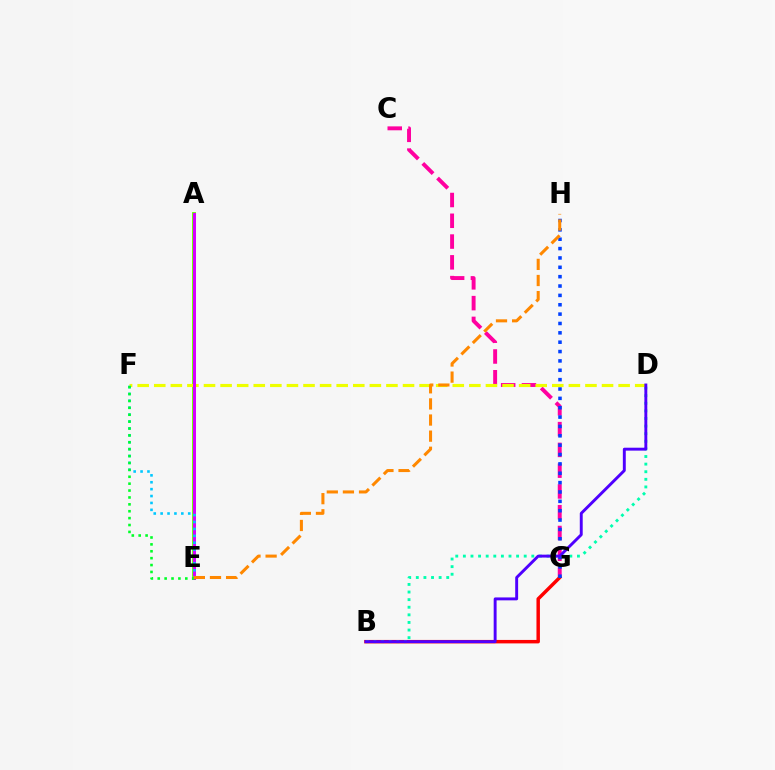{('C', 'G'): [{'color': '#ff00a0', 'line_style': 'dashed', 'thickness': 2.82}], ('A', 'E'): [{'color': '#66ff00', 'line_style': 'solid', 'thickness': 2.78}, {'color': '#d600ff', 'line_style': 'solid', 'thickness': 2.17}], ('B', 'G'): [{'color': '#ff0000', 'line_style': 'solid', 'thickness': 2.49}], ('G', 'H'): [{'color': '#003fff', 'line_style': 'dotted', 'thickness': 2.54}], ('B', 'D'): [{'color': '#00ffaf', 'line_style': 'dotted', 'thickness': 2.07}, {'color': '#4f00ff', 'line_style': 'solid', 'thickness': 2.1}], ('D', 'F'): [{'color': '#eeff00', 'line_style': 'dashed', 'thickness': 2.25}], ('E', 'F'): [{'color': '#00c7ff', 'line_style': 'dotted', 'thickness': 1.87}, {'color': '#00ff27', 'line_style': 'dotted', 'thickness': 1.87}], ('E', 'H'): [{'color': '#ff8800', 'line_style': 'dashed', 'thickness': 2.19}]}